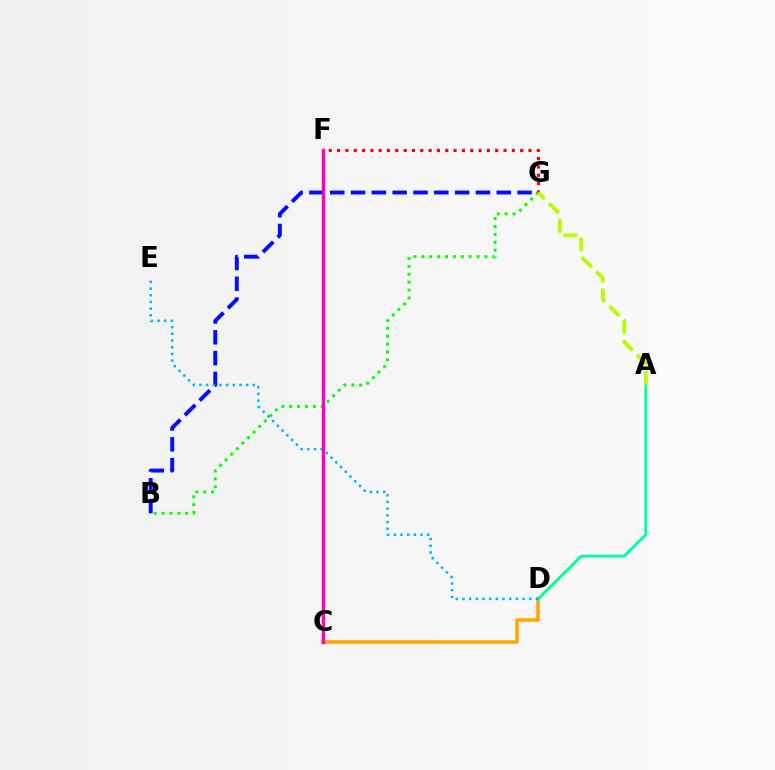{('C', 'D'): [{'color': '#ffa500', 'line_style': 'solid', 'thickness': 2.54}], ('A', 'D'): [{'color': '#00ff9d', 'line_style': 'solid', 'thickness': 2.08}], ('B', 'G'): [{'color': '#0010ff', 'line_style': 'dashed', 'thickness': 2.83}, {'color': '#08ff00', 'line_style': 'dotted', 'thickness': 2.14}], ('F', 'G'): [{'color': '#ff0000', 'line_style': 'dotted', 'thickness': 2.26}], ('A', 'G'): [{'color': '#b3ff00', 'line_style': 'dashed', 'thickness': 2.72}], ('C', 'F'): [{'color': '#9b00ff', 'line_style': 'dotted', 'thickness': 2.23}, {'color': '#ff00bd', 'line_style': 'solid', 'thickness': 2.41}], ('D', 'E'): [{'color': '#00b5ff', 'line_style': 'dotted', 'thickness': 1.81}]}